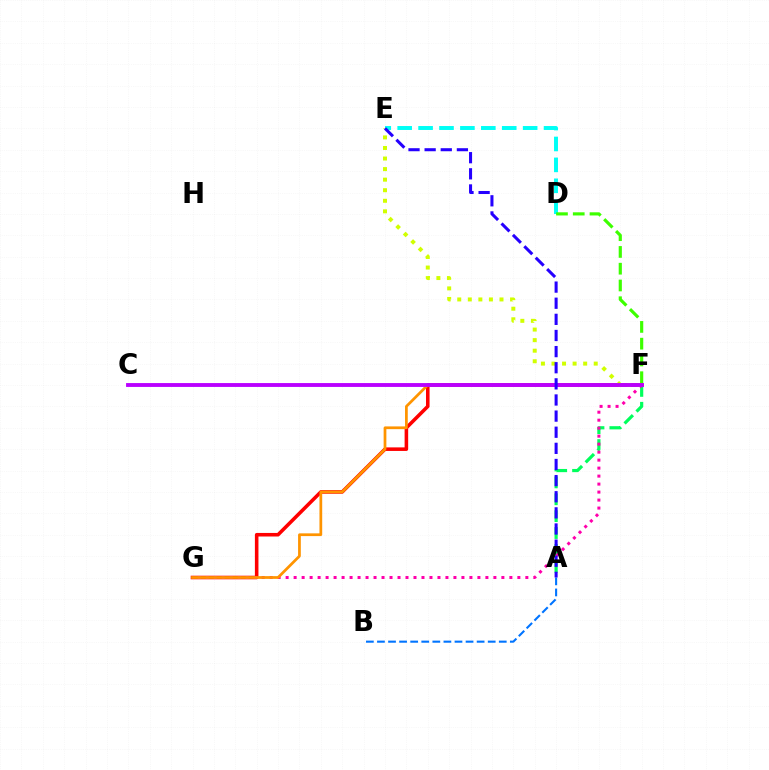{('A', 'F'): [{'color': '#00ff5c', 'line_style': 'dashed', 'thickness': 2.29}], ('F', 'G'): [{'color': '#ff0000', 'line_style': 'solid', 'thickness': 2.56}, {'color': '#ff00ac', 'line_style': 'dotted', 'thickness': 2.17}, {'color': '#ff9400', 'line_style': 'solid', 'thickness': 1.97}], ('D', 'E'): [{'color': '#00fff6', 'line_style': 'dashed', 'thickness': 2.84}], ('E', 'F'): [{'color': '#d1ff00', 'line_style': 'dotted', 'thickness': 2.87}], ('D', 'F'): [{'color': '#3dff00', 'line_style': 'dashed', 'thickness': 2.28}], ('C', 'F'): [{'color': '#b900ff', 'line_style': 'solid', 'thickness': 2.78}], ('A', 'B'): [{'color': '#0074ff', 'line_style': 'dashed', 'thickness': 1.5}], ('A', 'E'): [{'color': '#2500ff', 'line_style': 'dashed', 'thickness': 2.19}]}